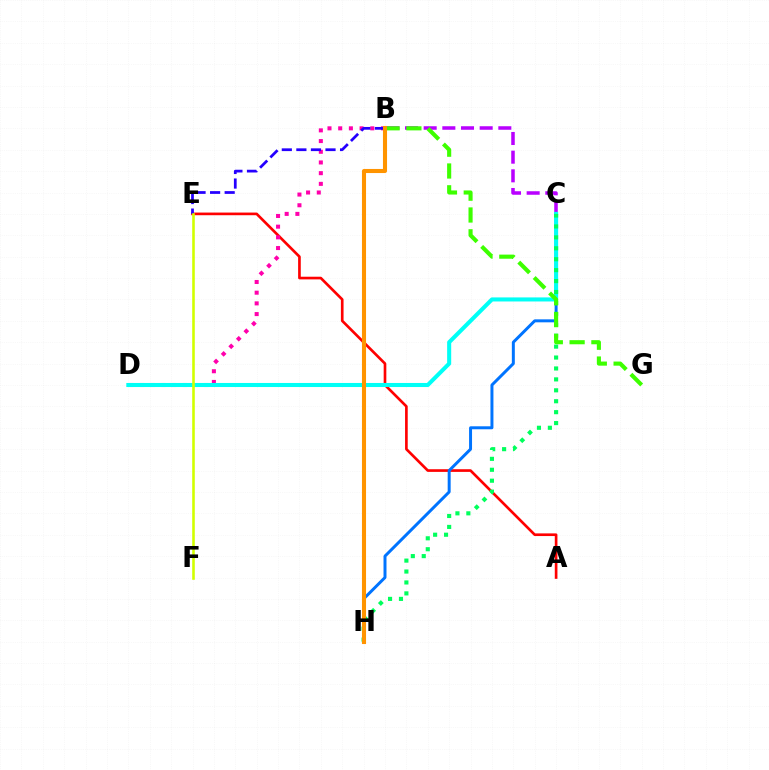{('A', 'E'): [{'color': '#ff0000', 'line_style': 'solid', 'thickness': 1.92}], ('C', 'H'): [{'color': '#0074ff', 'line_style': 'solid', 'thickness': 2.14}, {'color': '#00ff5c', 'line_style': 'dotted', 'thickness': 2.97}], ('B', 'C'): [{'color': '#b900ff', 'line_style': 'dashed', 'thickness': 2.54}], ('B', 'D'): [{'color': '#ff00ac', 'line_style': 'dotted', 'thickness': 2.91}], ('B', 'E'): [{'color': '#2500ff', 'line_style': 'dashed', 'thickness': 1.98}], ('C', 'D'): [{'color': '#00fff6', 'line_style': 'solid', 'thickness': 2.92}], ('B', 'G'): [{'color': '#3dff00', 'line_style': 'dashed', 'thickness': 2.96}], ('E', 'F'): [{'color': '#d1ff00', 'line_style': 'solid', 'thickness': 1.87}], ('B', 'H'): [{'color': '#ff9400', 'line_style': 'solid', 'thickness': 2.94}]}